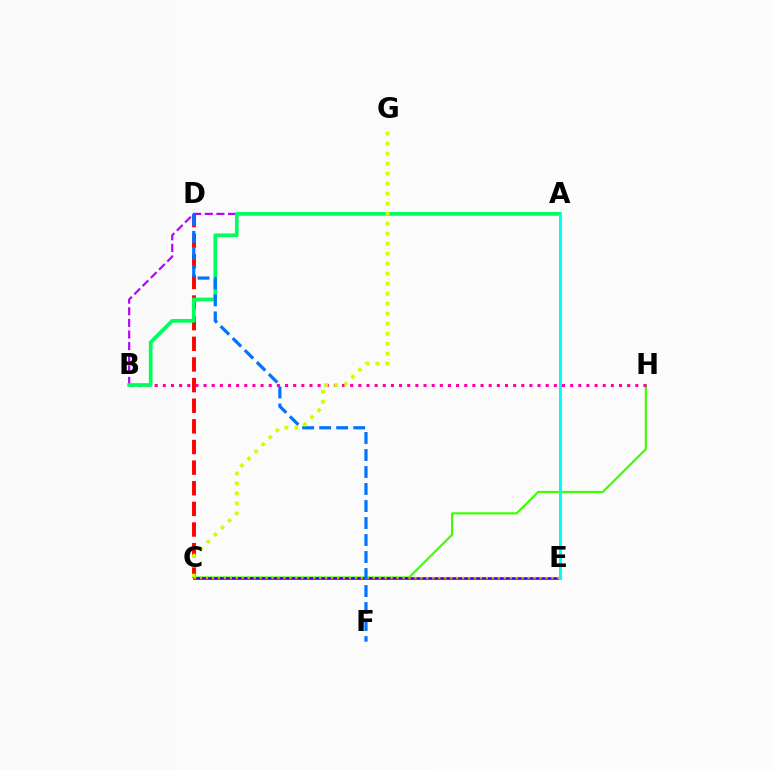{('C', 'H'): [{'color': '#3dff00', 'line_style': 'solid', 'thickness': 1.55}], ('C', 'E'): [{'color': '#2500ff', 'line_style': 'solid', 'thickness': 1.84}, {'color': '#ff9400', 'line_style': 'dotted', 'thickness': 1.62}], ('C', 'D'): [{'color': '#ff0000', 'line_style': 'dashed', 'thickness': 2.8}], ('B', 'H'): [{'color': '#ff00ac', 'line_style': 'dotted', 'thickness': 2.21}], ('A', 'B'): [{'color': '#b900ff', 'line_style': 'dashed', 'thickness': 1.58}, {'color': '#00ff5c', 'line_style': 'solid', 'thickness': 2.66}], ('D', 'F'): [{'color': '#0074ff', 'line_style': 'dashed', 'thickness': 2.31}], ('A', 'E'): [{'color': '#00fff6', 'line_style': 'solid', 'thickness': 2.19}], ('C', 'G'): [{'color': '#d1ff00', 'line_style': 'dotted', 'thickness': 2.72}]}